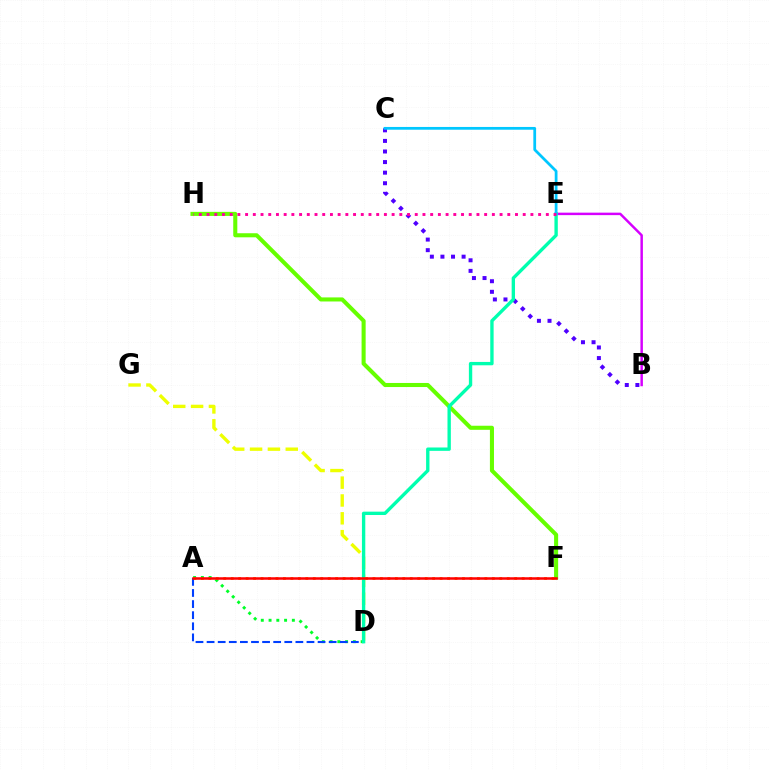{('A', 'D'): [{'color': '#00ff27', 'line_style': 'dotted', 'thickness': 2.11}, {'color': '#003fff', 'line_style': 'dashed', 'thickness': 1.51}], ('F', 'H'): [{'color': '#66ff00', 'line_style': 'solid', 'thickness': 2.93}], ('A', 'F'): [{'color': '#ff8800', 'line_style': 'dotted', 'thickness': 2.03}, {'color': '#ff0000', 'line_style': 'solid', 'thickness': 1.81}], ('B', 'C'): [{'color': '#4f00ff', 'line_style': 'dotted', 'thickness': 2.87}], ('D', 'G'): [{'color': '#eeff00', 'line_style': 'dashed', 'thickness': 2.42}], ('B', 'E'): [{'color': '#d600ff', 'line_style': 'solid', 'thickness': 1.78}], ('D', 'E'): [{'color': '#00ffaf', 'line_style': 'solid', 'thickness': 2.42}], ('C', 'E'): [{'color': '#00c7ff', 'line_style': 'solid', 'thickness': 1.99}], ('E', 'H'): [{'color': '#ff00a0', 'line_style': 'dotted', 'thickness': 2.1}]}